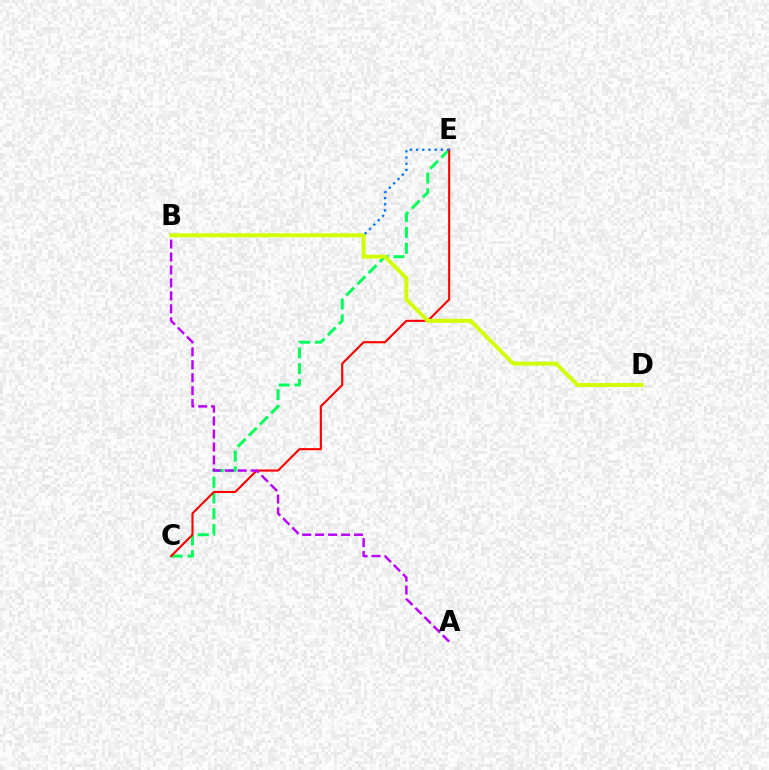{('C', 'E'): [{'color': '#00ff5c', 'line_style': 'dashed', 'thickness': 2.15}, {'color': '#ff0000', 'line_style': 'solid', 'thickness': 1.52}], ('A', 'B'): [{'color': '#b900ff', 'line_style': 'dashed', 'thickness': 1.76}], ('B', 'E'): [{'color': '#0074ff', 'line_style': 'dotted', 'thickness': 1.68}], ('B', 'D'): [{'color': '#d1ff00', 'line_style': 'solid', 'thickness': 2.83}]}